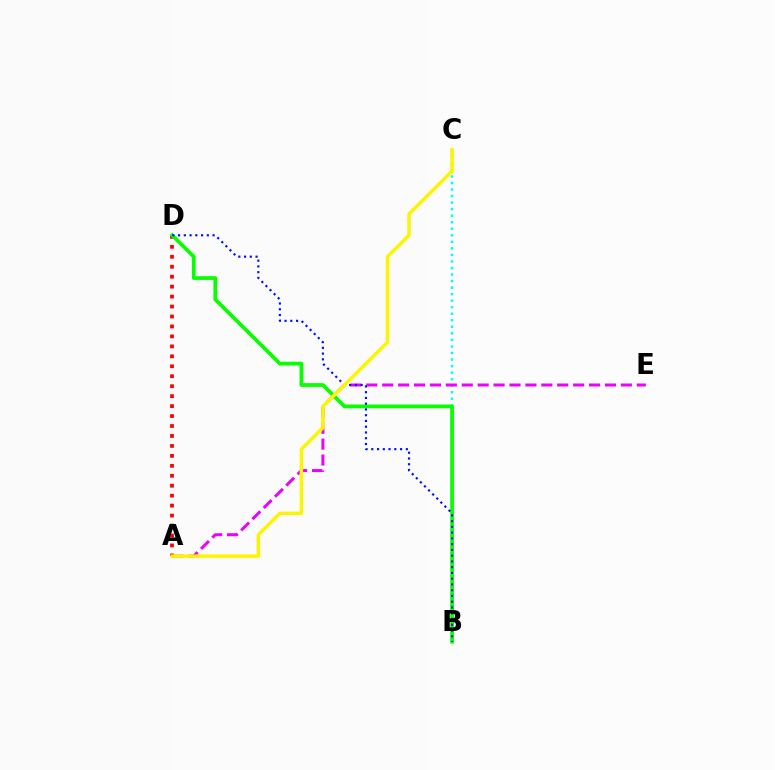{('B', 'C'): [{'color': '#00fff6', 'line_style': 'dotted', 'thickness': 1.78}], ('A', 'D'): [{'color': '#ff0000', 'line_style': 'dotted', 'thickness': 2.7}], ('B', 'D'): [{'color': '#08ff00', 'line_style': 'solid', 'thickness': 2.69}, {'color': '#0010ff', 'line_style': 'dotted', 'thickness': 1.56}], ('A', 'E'): [{'color': '#ee00ff', 'line_style': 'dashed', 'thickness': 2.16}], ('A', 'C'): [{'color': '#fcf500', 'line_style': 'solid', 'thickness': 2.5}]}